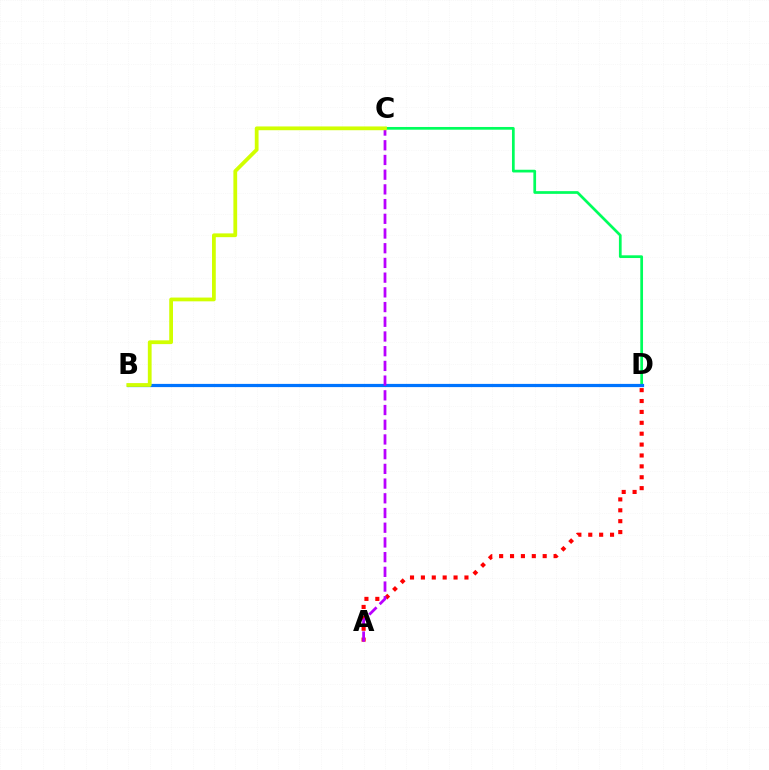{('C', 'D'): [{'color': '#00ff5c', 'line_style': 'solid', 'thickness': 1.96}], ('A', 'D'): [{'color': '#ff0000', 'line_style': 'dotted', 'thickness': 2.96}], ('B', 'D'): [{'color': '#0074ff', 'line_style': 'solid', 'thickness': 2.31}], ('A', 'C'): [{'color': '#b900ff', 'line_style': 'dashed', 'thickness': 2.0}], ('B', 'C'): [{'color': '#d1ff00', 'line_style': 'solid', 'thickness': 2.72}]}